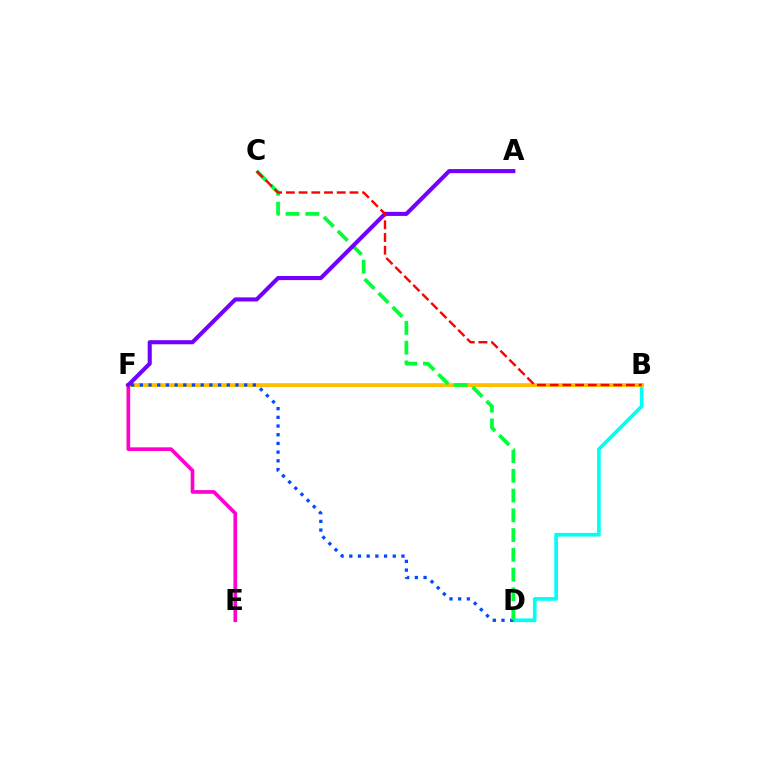{('B', 'F'): [{'color': '#84ff00', 'line_style': 'solid', 'thickness': 2.68}, {'color': '#ffbd00', 'line_style': 'solid', 'thickness': 2.16}], ('B', 'D'): [{'color': '#00fff6', 'line_style': 'solid', 'thickness': 2.65}], ('E', 'F'): [{'color': '#ff00cf', 'line_style': 'solid', 'thickness': 2.64}], ('D', 'F'): [{'color': '#004bff', 'line_style': 'dotted', 'thickness': 2.36}], ('C', 'D'): [{'color': '#00ff39', 'line_style': 'dashed', 'thickness': 2.68}], ('A', 'F'): [{'color': '#7200ff', 'line_style': 'solid', 'thickness': 2.95}], ('B', 'C'): [{'color': '#ff0000', 'line_style': 'dashed', 'thickness': 1.73}]}